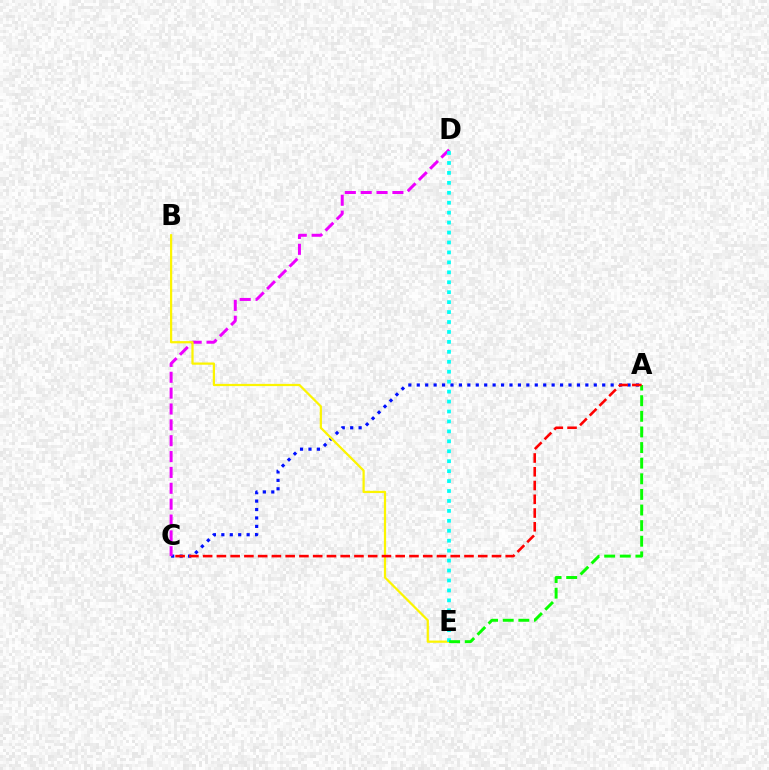{('A', 'C'): [{'color': '#0010ff', 'line_style': 'dotted', 'thickness': 2.29}, {'color': '#ff0000', 'line_style': 'dashed', 'thickness': 1.87}], ('C', 'D'): [{'color': '#ee00ff', 'line_style': 'dashed', 'thickness': 2.15}], ('B', 'E'): [{'color': '#fcf500', 'line_style': 'solid', 'thickness': 1.61}], ('D', 'E'): [{'color': '#00fff6', 'line_style': 'dotted', 'thickness': 2.7}], ('A', 'E'): [{'color': '#08ff00', 'line_style': 'dashed', 'thickness': 2.12}]}